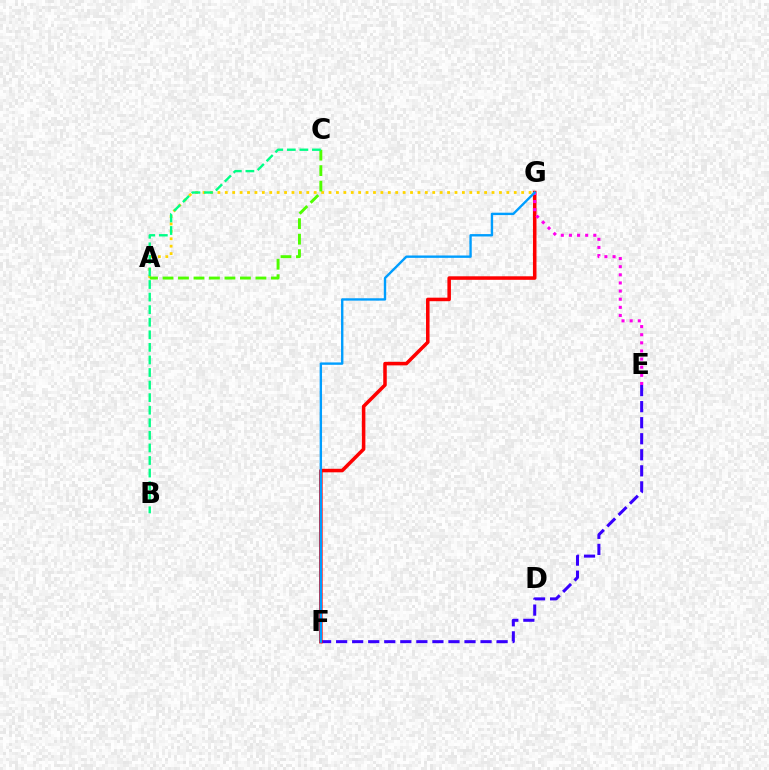{('E', 'F'): [{'color': '#3700ff', 'line_style': 'dashed', 'thickness': 2.18}], ('A', 'G'): [{'color': '#ffd500', 'line_style': 'dotted', 'thickness': 2.01}], ('F', 'G'): [{'color': '#ff0000', 'line_style': 'solid', 'thickness': 2.54}, {'color': '#009eff', 'line_style': 'solid', 'thickness': 1.72}], ('E', 'G'): [{'color': '#ff00ed', 'line_style': 'dotted', 'thickness': 2.21}], ('A', 'C'): [{'color': '#4fff00', 'line_style': 'dashed', 'thickness': 2.1}], ('B', 'C'): [{'color': '#00ff86', 'line_style': 'dashed', 'thickness': 1.71}]}